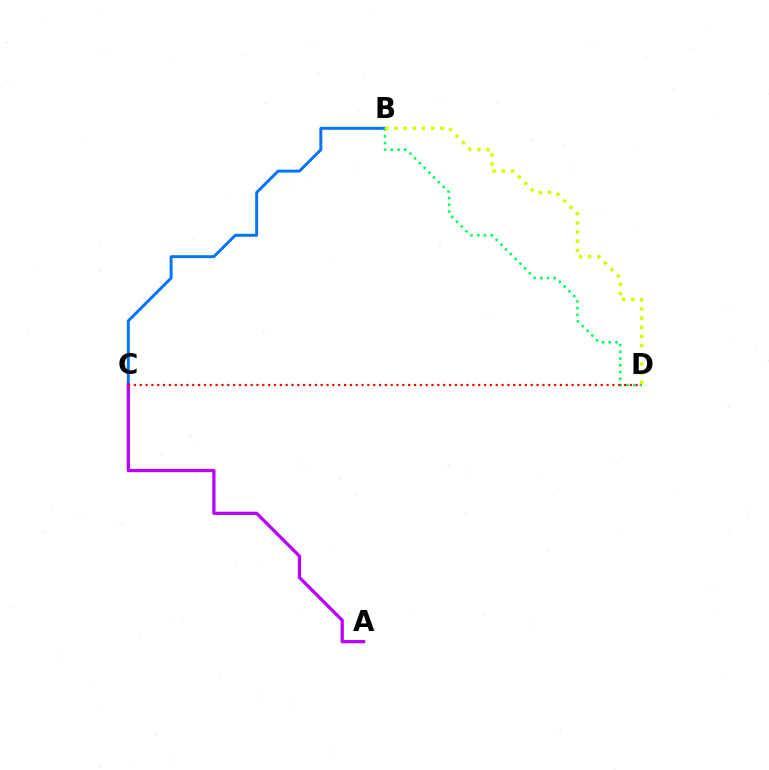{('B', 'C'): [{'color': '#0074ff', 'line_style': 'solid', 'thickness': 2.11}], ('B', 'D'): [{'color': '#00ff5c', 'line_style': 'dotted', 'thickness': 1.83}, {'color': '#d1ff00', 'line_style': 'dotted', 'thickness': 2.49}], ('A', 'C'): [{'color': '#b900ff', 'line_style': 'solid', 'thickness': 2.34}], ('C', 'D'): [{'color': '#ff0000', 'line_style': 'dotted', 'thickness': 1.59}]}